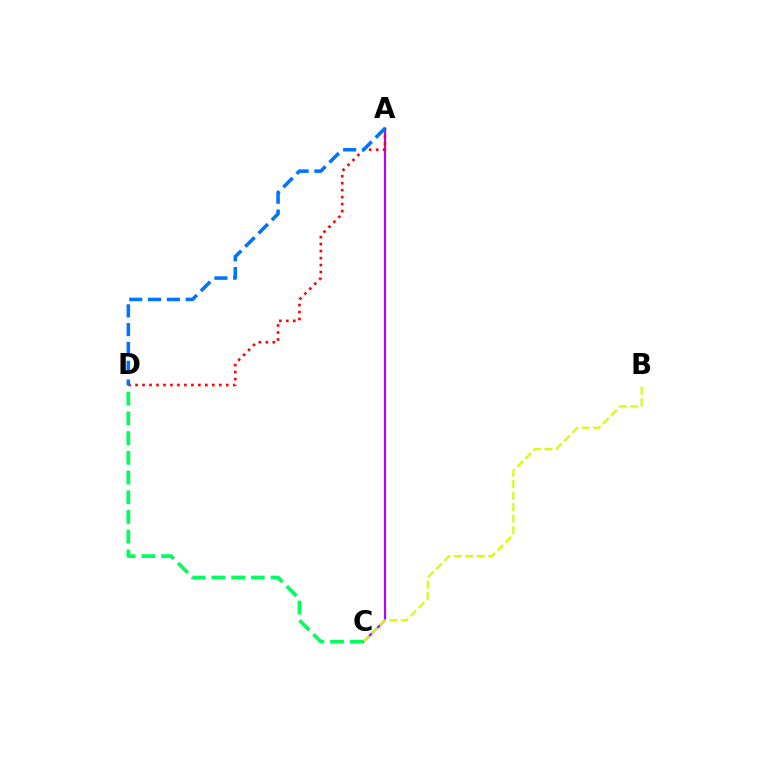{('A', 'C'): [{'color': '#b900ff', 'line_style': 'solid', 'thickness': 1.56}], ('B', 'C'): [{'color': '#d1ff00', 'line_style': 'dashed', 'thickness': 1.56}], ('C', 'D'): [{'color': '#00ff5c', 'line_style': 'dashed', 'thickness': 2.68}], ('A', 'D'): [{'color': '#ff0000', 'line_style': 'dotted', 'thickness': 1.9}, {'color': '#0074ff', 'line_style': 'dashed', 'thickness': 2.56}]}